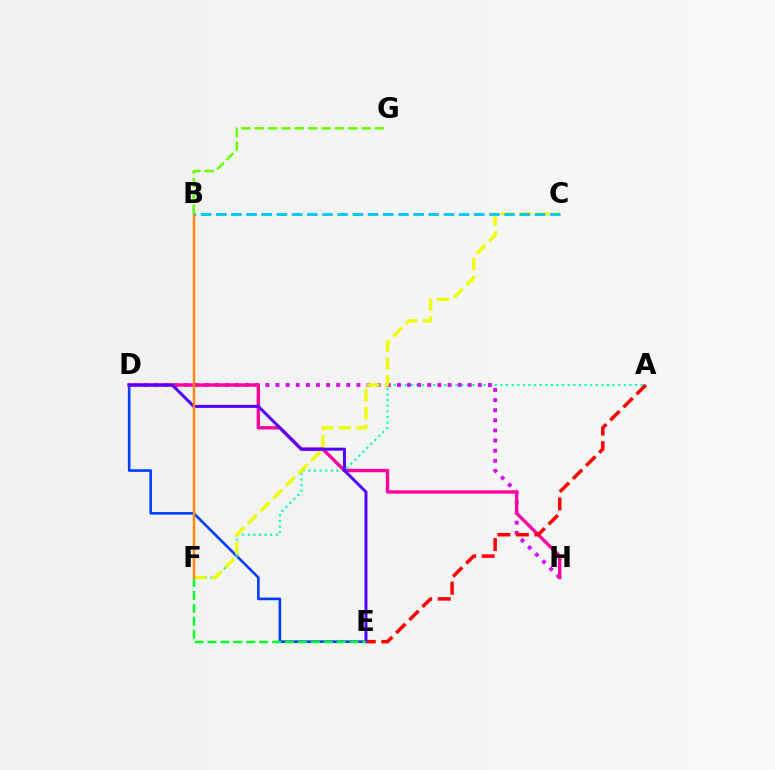{('D', 'E'): [{'color': '#003fff', 'line_style': 'solid', 'thickness': 1.88}, {'color': '#4f00ff', 'line_style': 'solid', 'thickness': 2.15}], ('A', 'F'): [{'color': '#00ffaf', 'line_style': 'dotted', 'thickness': 1.52}], ('D', 'H'): [{'color': '#d600ff', 'line_style': 'dotted', 'thickness': 2.75}, {'color': '#ff00a0', 'line_style': 'solid', 'thickness': 2.42}], ('C', 'F'): [{'color': '#eeff00', 'line_style': 'dashed', 'thickness': 2.42}], ('A', 'E'): [{'color': '#ff0000', 'line_style': 'dashed', 'thickness': 2.52}], ('E', 'F'): [{'color': '#00ff27', 'line_style': 'dashed', 'thickness': 1.75}], ('B', 'F'): [{'color': '#ff8800', 'line_style': 'solid', 'thickness': 1.75}], ('B', 'C'): [{'color': '#00c7ff', 'line_style': 'dashed', 'thickness': 2.06}], ('B', 'G'): [{'color': '#66ff00', 'line_style': 'dashed', 'thickness': 1.82}]}